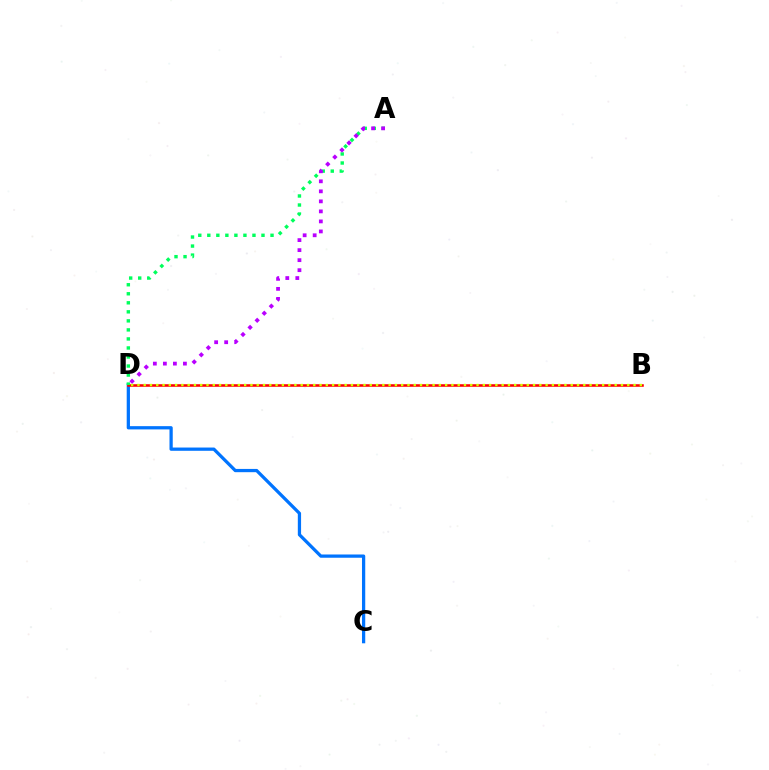{('C', 'D'): [{'color': '#0074ff', 'line_style': 'solid', 'thickness': 2.34}], ('B', 'D'): [{'color': '#ff0000', 'line_style': 'solid', 'thickness': 1.84}, {'color': '#d1ff00', 'line_style': 'dotted', 'thickness': 1.71}], ('A', 'D'): [{'color': '#00ff5c', 'line_style': 'dotted', 'thickness': 2.45}, {'color': '#b900ff', 'line_style': 'dotted', 'thickness': 2.72}]}